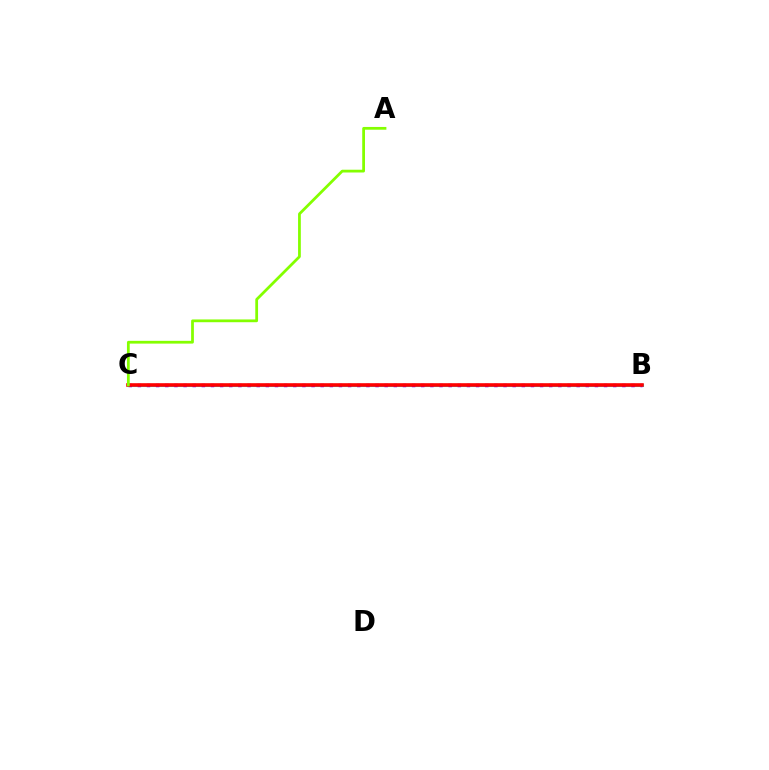{('B', 'C'): [{'color': '#00fff6', 'line_style': 'solid', 'thickness': 2.22}, {'color': '#7200ff', 'line_style': 'dotted', 'thickness': 2.48}, {'color': '#ff0000', 'line_style': 'solid', 'thickness': 2.59}], ('A', 'C'): [{'color': '#84ff00', 'line_style': 'solid', 'thickness': 1.99}]}